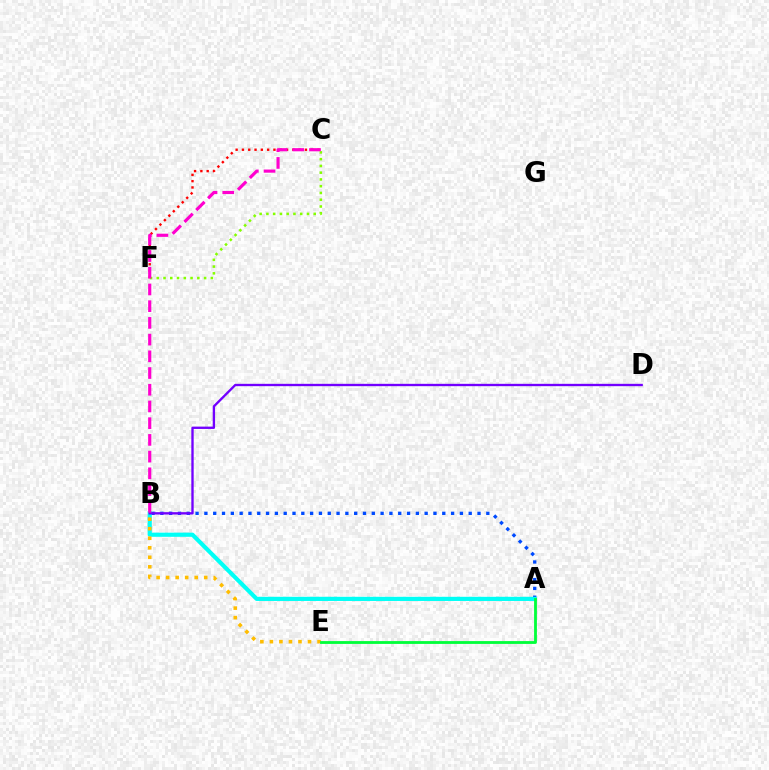{('A', 'B'): [{'color': '#004bff', 'line_style': 'dotted', 'thickness': 2.39}, {'color': '#00fff6', 'line_style': 'solid', 'thickness': 3.0}], ('B', 'E'): [{'color': '#ffbd00', 'line_style': 'dotted', 'thickness': 2.59}], ('A', 'E'): [{'color': '#00ff39', 'line_style': 'solid', 'thickness': 2.02}], ('C', 'F'): [{'color': '#ff0000', 'line_style': 'dotted', 'thickness': 1.71}, {'color': '#84ff00', 'line_style': 'dotted', 'thickness': 1.84}], ('B', 'D'): [{'color': '#7200ff', 'line_style': 'solid', 'thickness': 1.69}], ('B', 'C'): [{'color': '#ff00cf', 'line_style': 'dashed', 'thickness': 2.27}]}